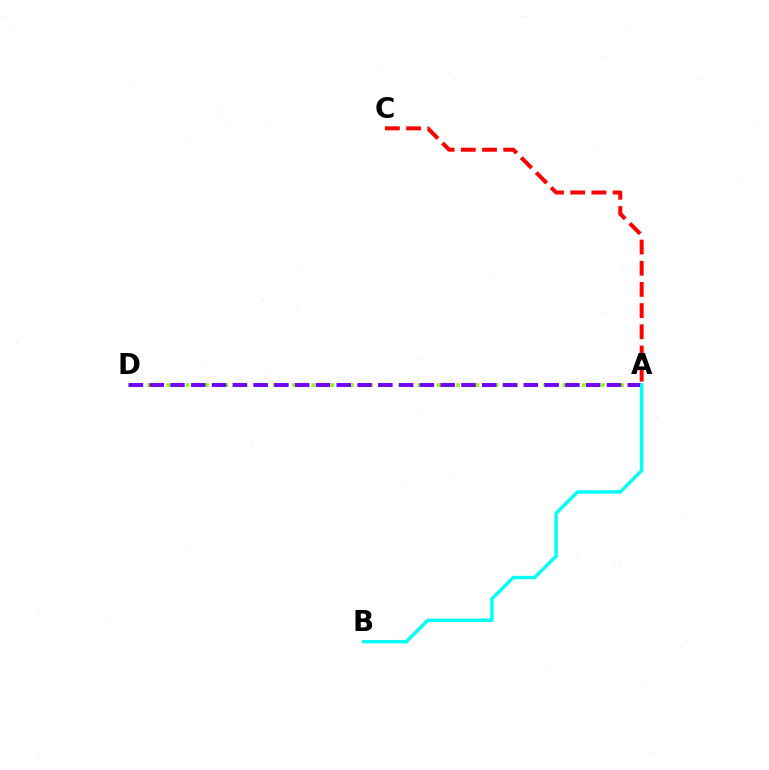{('A', 'D'): [{'color': '#84ff00', 'line_style': 'dotted', 'thickness': 2.62}, {'color': '#7200ff', 'line_style': 'dashed', 'thickness': 2.82}], ('A', 'C'): [{'color': '#ff0000', 'line_style': 'dashed', 'thickness': 2.88}], ('A', 'B'): [{'color': '#00fff6', 'line_style': 'solid', 'thickness': 2.44}]}